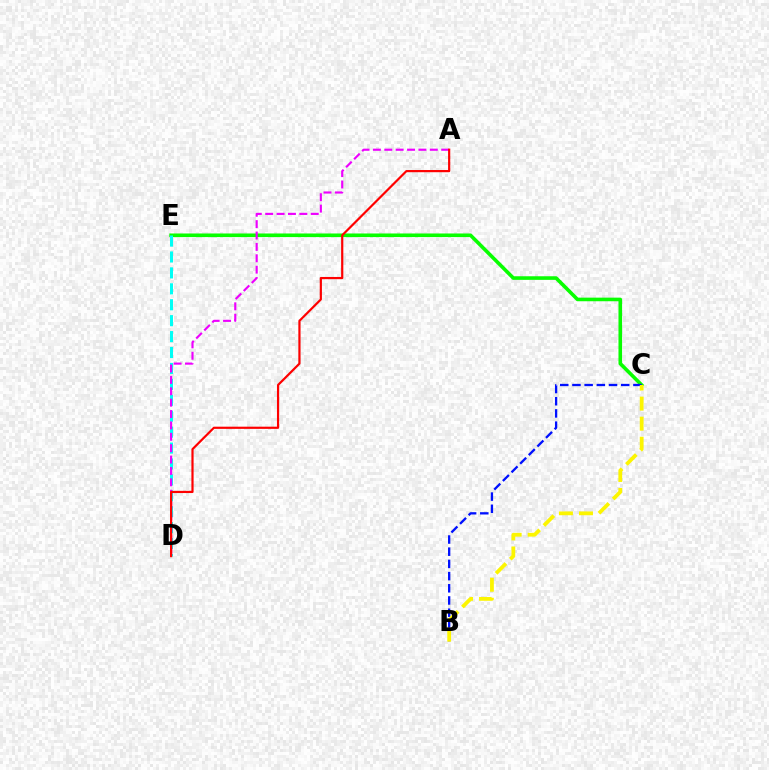{('C', 'E'): [{'color': '#08ff00', 'line_style': 'solid', 'thickness': 2.59}], ('D', 'E'): [{'color': '#00fff6', 'line_style': 'dashed', 'thickness': 2.16}], ('A', 'D'): [{'color': '#ee00ff', 'line_style': 'dashed', 'thickness': 1.55}, {'color': '#ff0000', 'line_style': 'solid', 'thickness': 1.58}], ('B', 'C'): [{'color': '#0010ff', 'line_style': 'dashed', 'thickness': 1.66}, {'color': '#fcf500', 'line_style': 'dashed', 'thickness': 2.72}]}